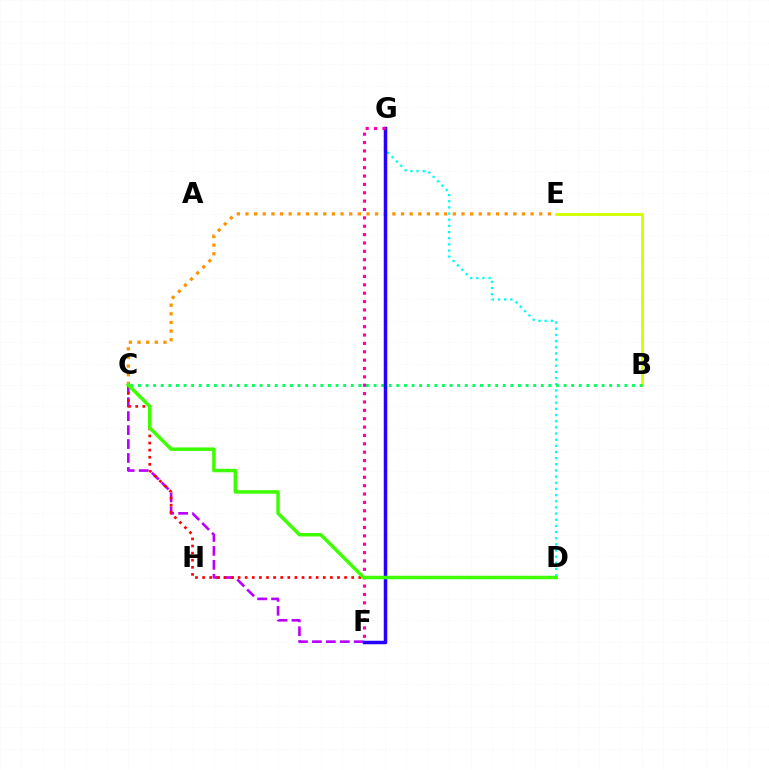{('C', 'F'): [{'color': '#b900ff', 'line_style': 'dashed', 'thickness': 1.89}], ('D', 'G'): [{'color': '#00fff6', 'line_style': 'dotted', 'thickness': 1.67}], ('C', 'E'): [{'color': '#ff9400', 'line_style': 'dotted', 'thickness': 2.35}], ('B', 'E'): [{'color': '#d1ff00', 'line_style': 'solid', 'thickness': 2.05}], ('C', 'D'): [{'color': '#ff0000', 'line_style': 'dotted', 'thickness': 1.93}, {'color': '#3dff00', 'line_style': 'solid', 'thickness': 2.5}], ('F', 'G'): [{'color': '#0074ff', 'line_style': 'dashed', 'thickness': 2.12}, {'color': '#2500ff', 'line_style': 'solid', 'thickness': 2.52}, {'color': '#ff00ac', 'line_style': 'dotted', 'thickness': 2.27}], ('B', 'C'): [{'color': '#00ff5c', 'line_style': 'dotted', 'thickness': 2.07}]}